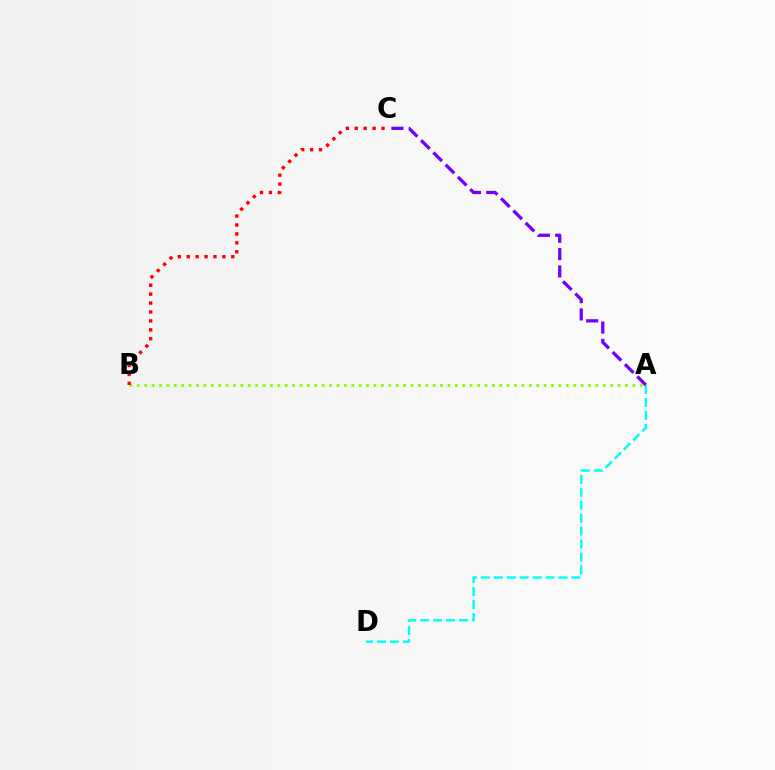{('A', 'D'): [{'color': '#00fff6', 'line_style': 'dashed', 'thickness': 1.76}], ('A', 'B'): [{'color': '#84ff00', 'line_style': 'dotted', 'thickness': 2.01}], ('B', 'C'): [{'color': '#ff0000', 'line_style': 'dotted', 'thickness': 2.42}], ('A', 'C'): [{'color': '#7200ff', 'line_style': 'dashed', 'thickness': 2.35}]}